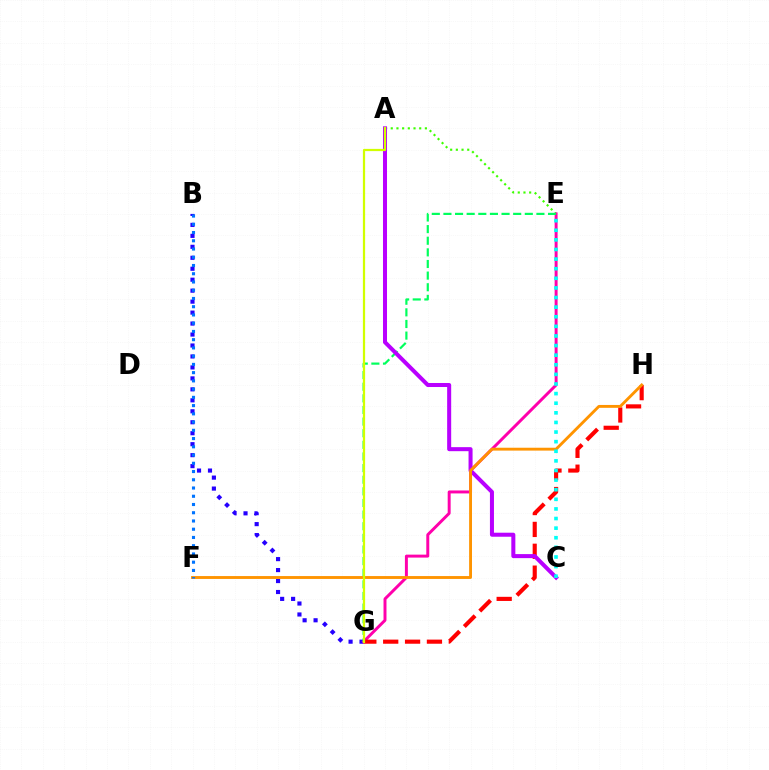{('B', 'G'): [{'color': '#2500ff', 'line_style': 'dotted', 'thickness': 2.98}], ('A', 'E'): [{'color': '#3dff00', 'line_style': 'dotted', 'thickness': 1.55}], ('E', 'G'): [{'color': '#ff00ac', 'line_style': 'solid', 'thickness': 2.13}, {'color': '#00ff5c', 'line_style': 'dashed', 'thickness': 1.58}], ('G', 'H'): [{'color': '#ff0000', 'line_style': 'dashed', 'thickness': 2.97}], ('A', 'C'): [{'color': '#b900ff', 'line_style': 'solid', 'thickness': 2.9}], ('F', 'H'): [{'color': '#ff9400', 'line_style': 'solid', 'thickness': 2.07}], ('B', 'F'): [{'color': '#0074ff', 'line_style': 'dotted', 'thickness': 2.24}], ('A', 'G'): [{'color': '#d1ff00', 'line_style': 'solid', 'thickness': 1.6}], ('C', 'E'): [{'color': '#00fff6', 'line_style': 'dotted', 'thickness': 2.61}]}